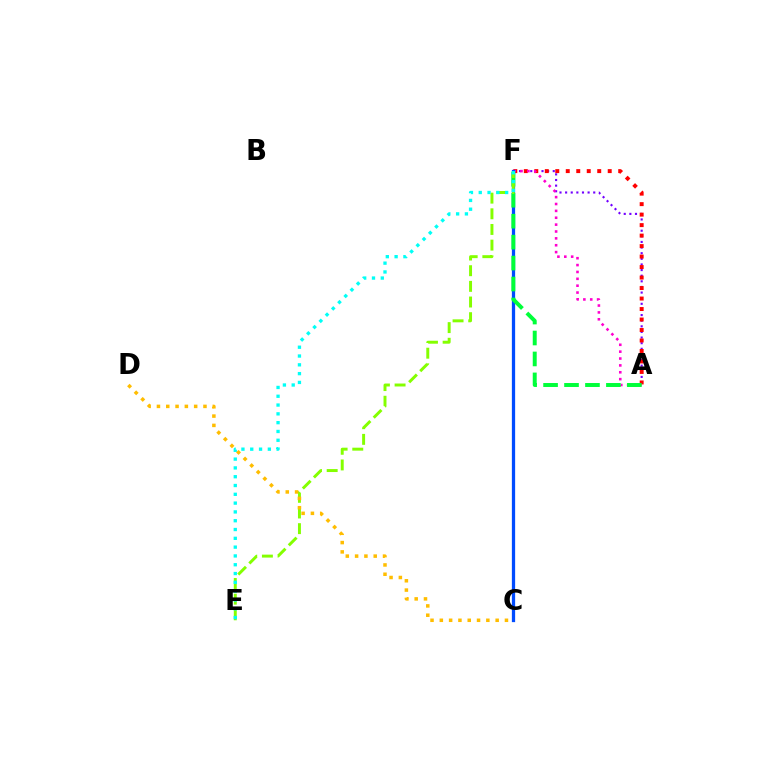{('A', 'F'): [{'color': '#7200ff', 'line_style': 'dotted', 'thickness': 1.53}, {'color': '#ff0000', 'line_style': 'dotted', 'thickness': 2.85}, {'color': '#ff00cf', 'line_style': 'dotted', 'thickness': 1.87}, {'color': '#00ff39', 'line_style': 'dashed', 'thickness': 2.85}], ('C', 'F'): [{'color': '#004bff', 'line_style': 'solid', 'thickness': 2.35}], ('E', 'F'): [{'color': '#84ff00', 'line_style': 'dashed', 'thickness': 2.13}, {'color': '#00fff6', 'line_style': 'dotted', 'thickness': 2.39}], ('C', 'D'): [{'color': '#ffbd00', 'line_style': 'dotted', 'thickness': 2.53}]}